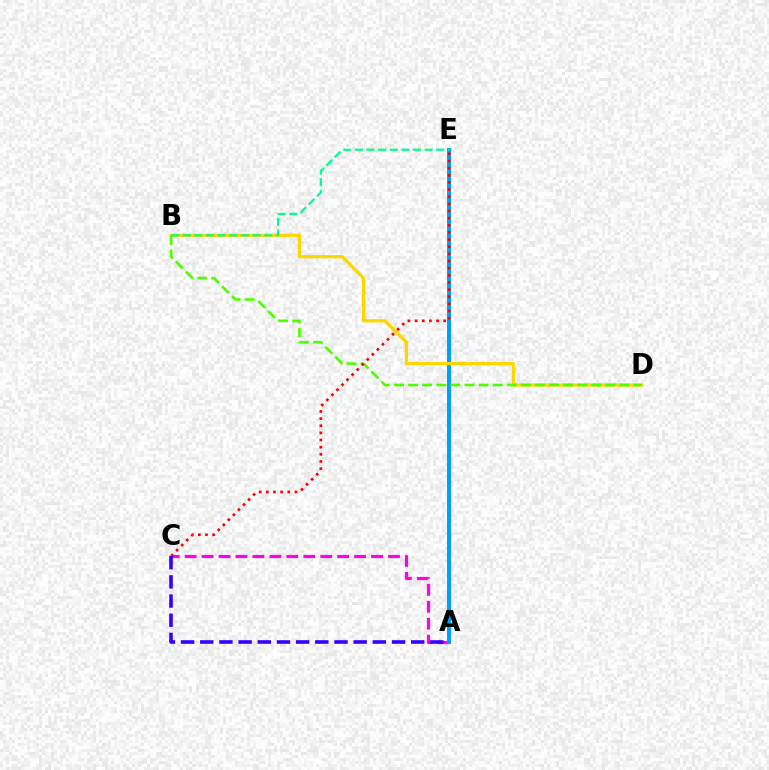{('A', 'C'): [{'color': '#ff00ed', 'line_style': 'dashed', 'thickness': 2.3}, {'color': '#3700ff', 'line_style': 'dashed', 'thickness': 2.61}], ('A', 'E'): [{'color': '#009eff', 'line_style': 'solid', 'thickness': 2.86}], ('B', 'D'): [{'color': '#ffd500', 'line_style': 'solid', 'thickness': 2.33}, {'color': '#4fff00', 'line_style': 'dashed', 'thickness': 1.91}], ('B', 'E'): [{'color': '#00ff86', 'line_style': 'dashed', 'thickness': 1.58}], ('C', 'E'): [{'color': '#ff0000', 'line_style': 'dotted', 'thickness': 1.94}]}